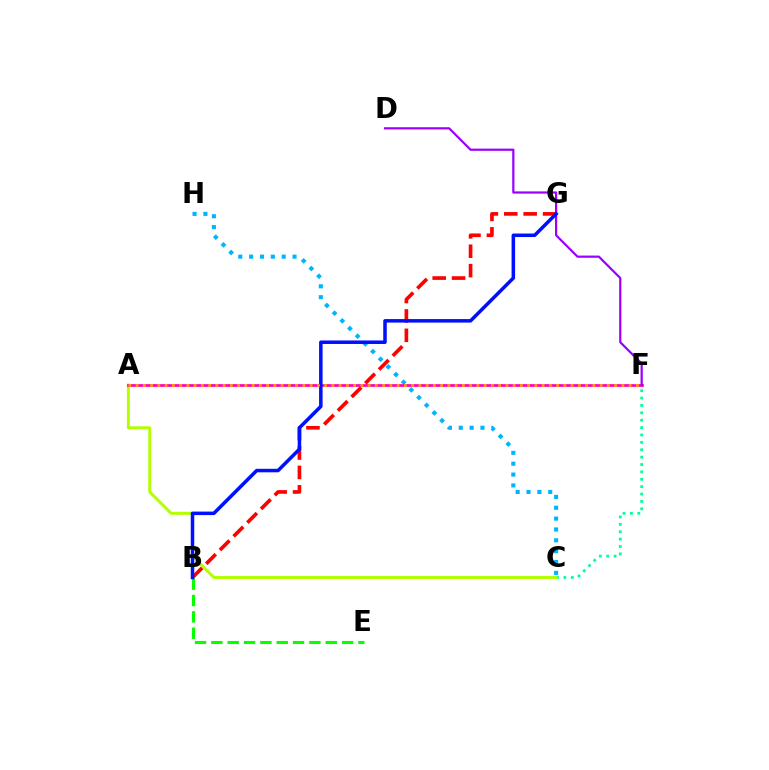{('C', 'F'): [{'color': '#00ff9d', 'line_style': 'dotted', 'thickness': 2.01}], ('C', 'H'): [{'color': '#00b5ff', 'line_style': 'dotted', 'thickness': 2.95}], ('A', 'C'): [{'color': '#b3ff00', 'line_style': 'solid', 'thickness': 2.13}], ('B', 'G'): [{'color': '#ff0000', 'line_style': 'dashed', 'thickness': 2.63}, {'color': '#0010ff', 'line_style': 'solid', 'thickness': 2.53}], ('B', 'E'): [{'color': '#08ff00', 'line_style': 'dashed', 'thickness': 2.22}], ('A', 'F'): [{'color': '#ff00bd', 'line_style': 'solid', 'thickness': 1.96}, {'color': '#ffa500', 'line_style': 'dotted', 'thickness': 1.97}], ('D', 'F'): [{'color': '#9b00ff', 'line_style': 'solid', 'thickness': 1.59}]}